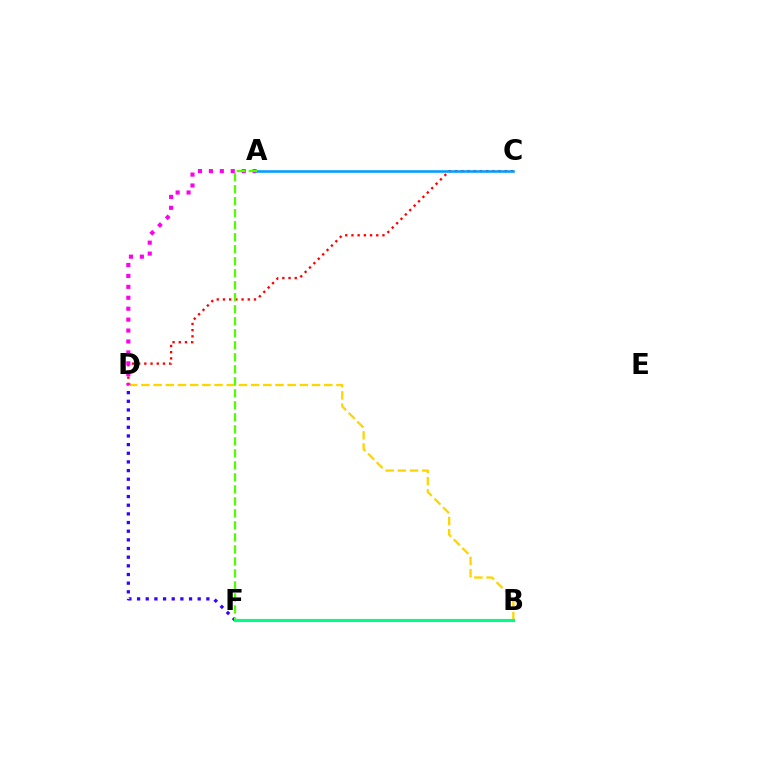{('C', 'D'): [{'color': '#ff0000', 'line_style': 'dotted', 'thickness': 1.69}], ('D', 'F'): [{'color': '#3700ff', 'line_style': 'dotted', 'thickness': 2.35}], ('B', 'D'): [{'color': '#ffd500', 'line_style': 'dashed', 'thickness': 1.66}], ('A', 'D'): [{'color': '#ff00ed', 'line_style': 'dotted', 'thickness': 2.97}], ('A', 'C'): [{'color': '#009eff', 'line_style': 'solid', 'thickness': 1.85}], ('B', 'F'): [{'color': '#00ff86', 'line_style': 'solid', 'thickness': 2.24}], ('A', 'F'): [{'color': '#4fff00', 'line_style': 'dashed', 'thickness': 1.63}]}